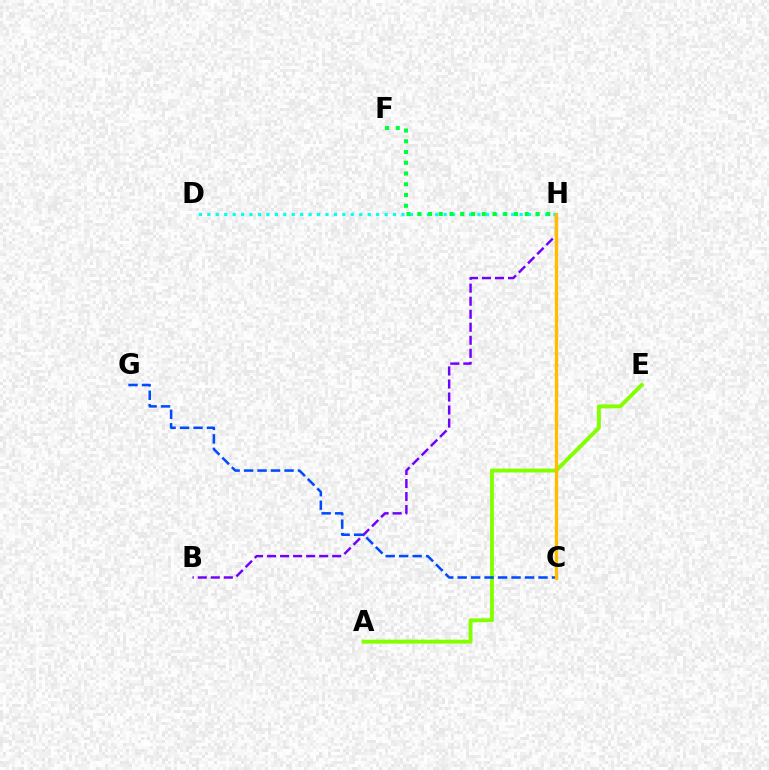{('C', 'H'): [{'color': '#ff0000', 'line_style': 'dashed', 'thickness': 2.18}, {'color': '#ff00cf', 'line_style': 'dashed', 'thickness': 2.13}, {'color': '#ffbd00', 'line_style': 'solid', 'thickness': 2.38}], ('B', 'H'): [{'color': '#7200ff', 'line_style': 'dashed', 'thickness': 1.77}], ('A', 'E'): [{'color': '#84ff00', 'line_style': 'solid', 'thickness': 2.8}], ('C', 'G'): [{'color': '#004bff', 'line_style': 'dashed', 'thickness': 1.83}], ('D', 'H'): [{'color': '#00fff6', 'line_style': 'dotted', 'thickness': 2.29}], ('F', 'H'): [{'color': '#00ff39', 'line_style': 'dotted', 'thickness': 2.92}]}